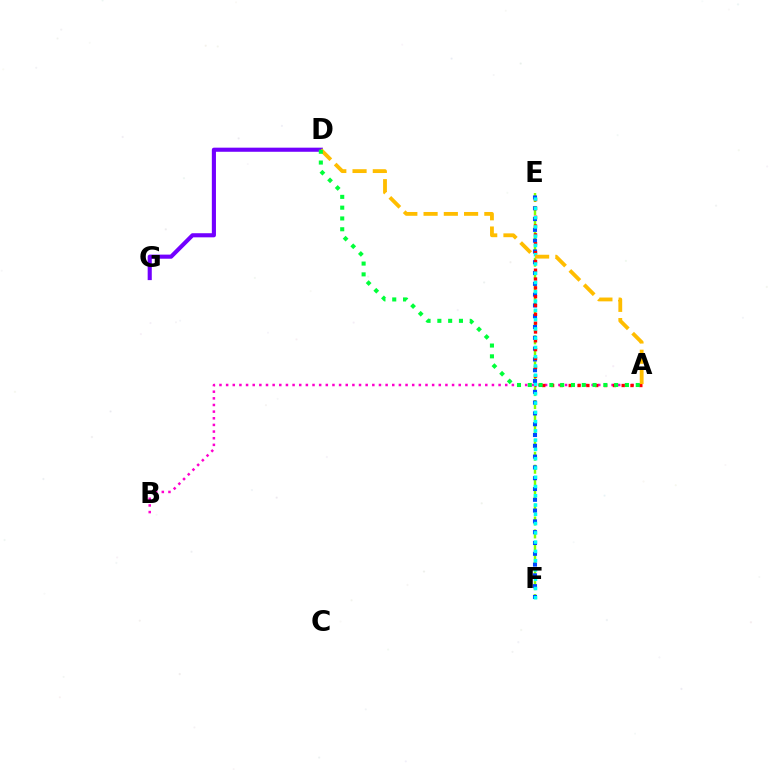{('E', 'F'): [{'color': '#84ff00', 'line_style': 'dashed', 'thickness': 1.76}, {'color': '#004bff', 'line_style': 'dotted', 'thickness': 2.93}, {'color': '#00fff6', 'line_style': 'dotted', 'thickness': 2.52}], ('A', 'B'): [{'color': '#ff00cf', 'line_style': 'dotted', 'thickness': 1.81}], ('D', 'G'): [{'color': '#7200ff', 'line_style': 'solid', 'thickness': 2.96}], ('A', 'E'): [{'color': '#ff0000', 'line_style': 'dotted', 'thickness': 2.4}], ('A', 'D'): [{'color': '#ffbd00', 'line_style': 'dashed', 'thickness': 2.75}, {'color': '#00ff39', 'line_style': 'dotted', 'thickness': 2.93}]}